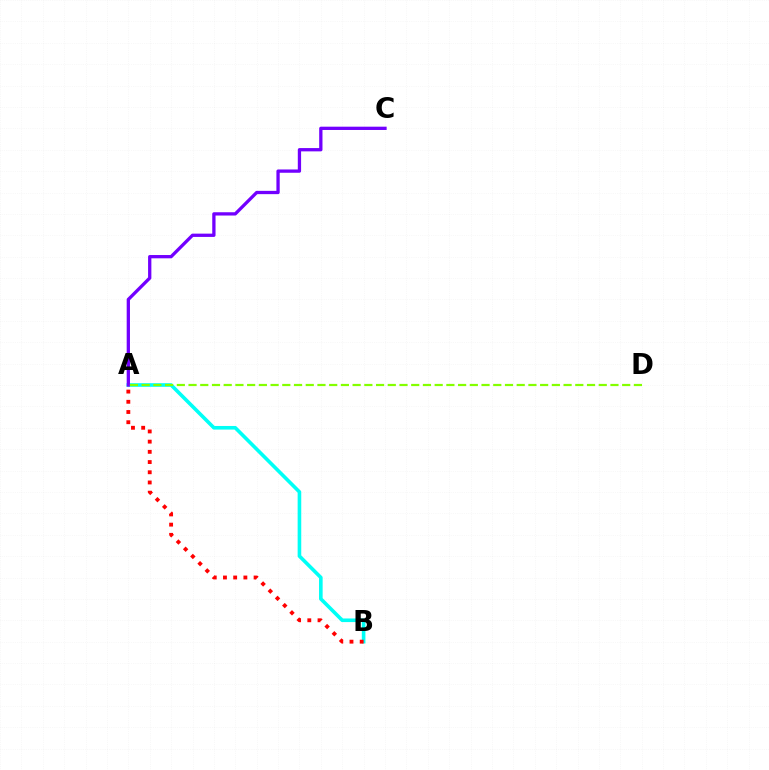{('A', 'B'): [{'color': '#00fff6', 'line_style': 'solid', 'thickness': 2.6}, {'color': '#ff0000', 'line_style': 'dotted', 'thickness': 2.77}], ('A', 'C'): [{'color': '#7200ff', 'line_style': 'solid', 'thickness': 2.37}], ('A', 'D'): [{'color': '#84ff00', 'line_style': 'dashed', 'thickness': 1.59}]}